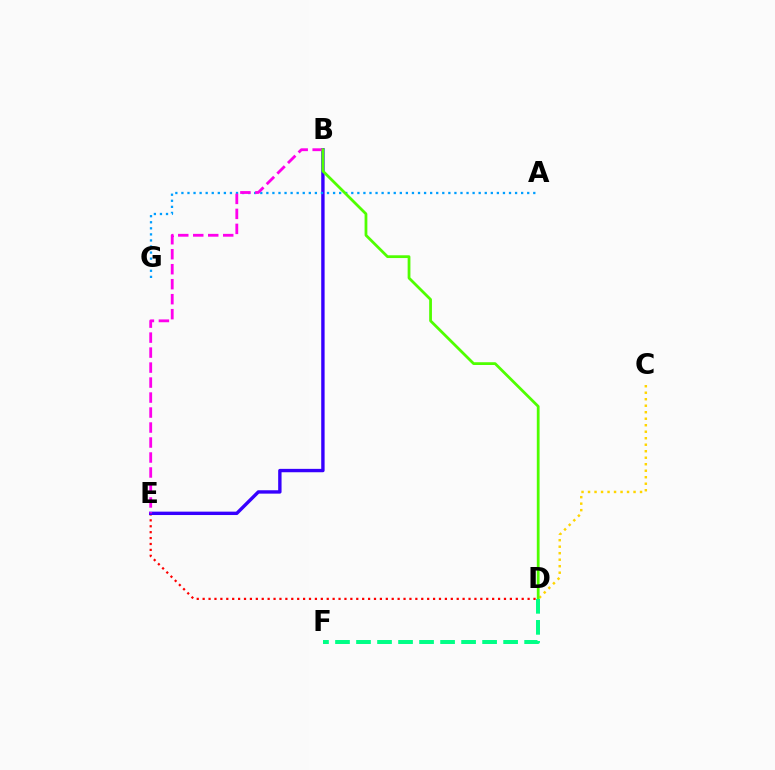{('D', 'E'): [{'color': '#ff0000', 'line_style': 'dotted', 'thickness': 1.61}], ('B', 'E'): [{'color': '#3700ff', 'line_style': 'solid', 'thickness': 2.44}, {'color': '#ff00ed', 'line_style': 'dashed', 'thickness': 2.04}], ('A', 'G'): [{'color': '#009eff', 'line_style': 'dotted', 'thickness': 1.65}], ('C', 'D'): [{'color': '#ffd500', 'line_style': 'dotted', 'thickness': 1.77}], ('B', 'D'): [{'color': '#4fff00', 'line_style': 'solid', 'thickness': 2.0}], ('D', 'F'): [{'color': '#00ff86', 'line_style': 'dashed', 'thickness': 2.85}]}